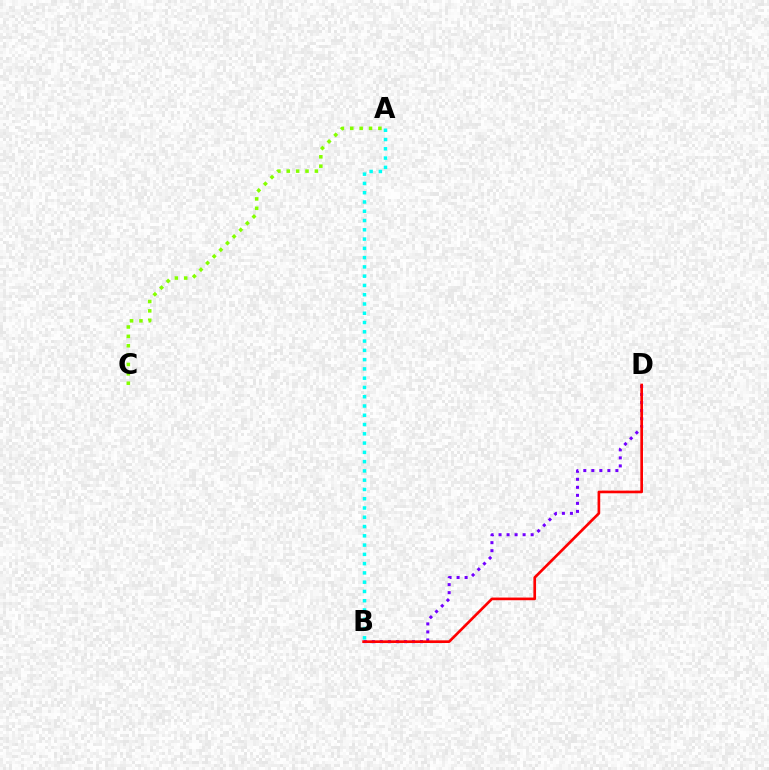{('B', 'D'): [{'color': '#7200ff', 'line_style': 'dotted', 'thickness': 2.18}, {'color': '#ff0000', 'line_style': 'solid', 'thickness': 1.92}], ('A', 'B'): [{'color': '#00fff6', 'line_style': 'dotted', 'thickness': 2.52}], ('A', 'C'): [{'color': '#84ff00', 'line_style': 'dotted', 'thickness': 2.55}]}